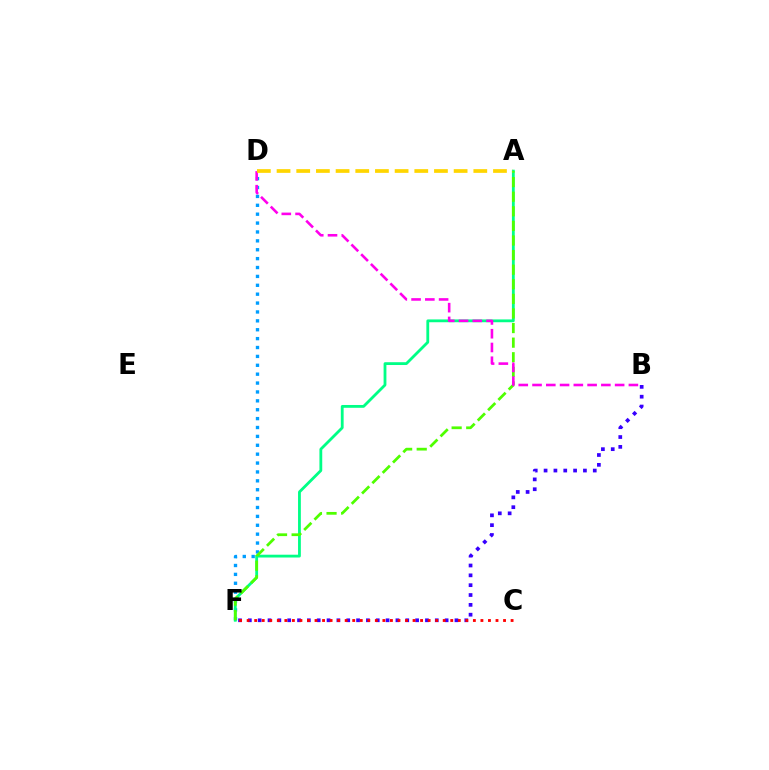{('D', 'F'): [{'color': '#009eff', 'line_style': 'dotted', 'thickness': 2.41}], ('A', 'F'): [{'color': '#00ff86', 'line_style': 'solid', 'thickness': 2.02}, {'color': '#4fff00', 'line_style': 'dashed', 'thickness': 1.98}], ('B', 'D'): [{'color': '#ff00ed', 'line_style': 'dashed', 'thickness': 1.87}], ('A', 'D'): [{'color': '#ffd500', 'line_style': 'dashed', 'thickness': 2.67}], ('B', 'F'): [{'color': '#3700ff', 'line_style': 'dotted', 'thickness': 2.67}], ('C', 'F'): [{'color': '#ff0000', 'line_style': 'dotted', 'thickness': 2.05}]}